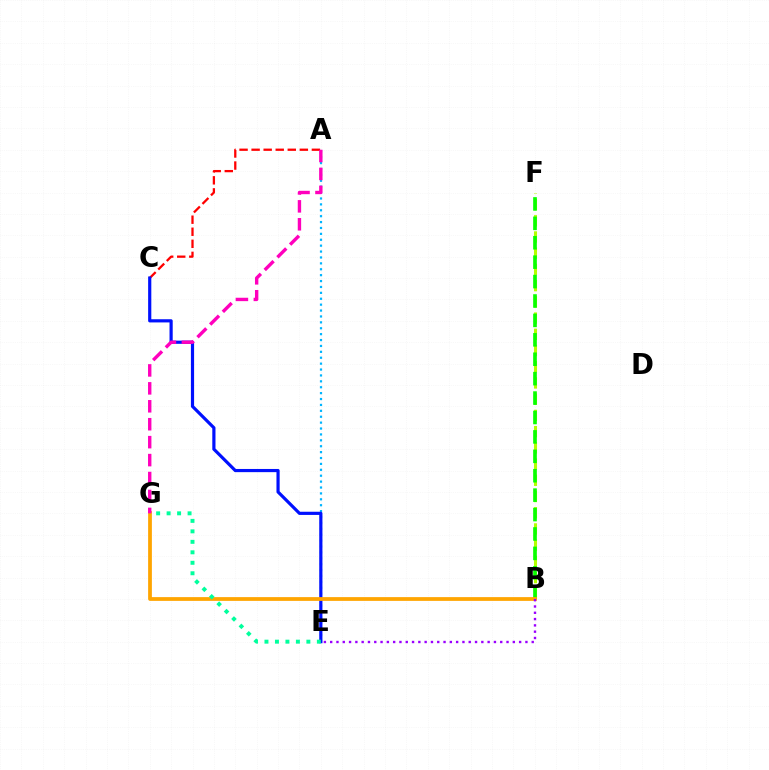{('B', 'F'): [{'color': '#b3ff00', 'line_style': 'dashed', 'thickness': 2.2}, {'color': '#08ff00', 'line_style': 'dashed', 'thickness': 2.64}], ('A', 'E'): [{'color': '#00b5ff', 'line_style': 'dotted', 'thickness': 1.6}], ('A', 'C'): [{'color': '#ff0000', 'line_style': 'dashed', 'thickness': 1.64}], ('C', 'E'): [{'color': '#0010ff', 'line_style': 'solid', 'thickness': 2.29}], ('B', 'G'): [{'color': '#ffa500', 'line_style': 'solid', 'thickness': 2.71}], ('B', 'E'): [{'color': '#9b00ff', 'line_style': 'dotted', 'thickness': 1.71}], ('E', 'G'): [{'color': '#00ff9d', 'line_style': 'dotted', 'thickness': 2.85}], ('A', 'G'): [{'color': '#ff00bd', 'line_style': 'dashed', 'thickness': 2.44}]}